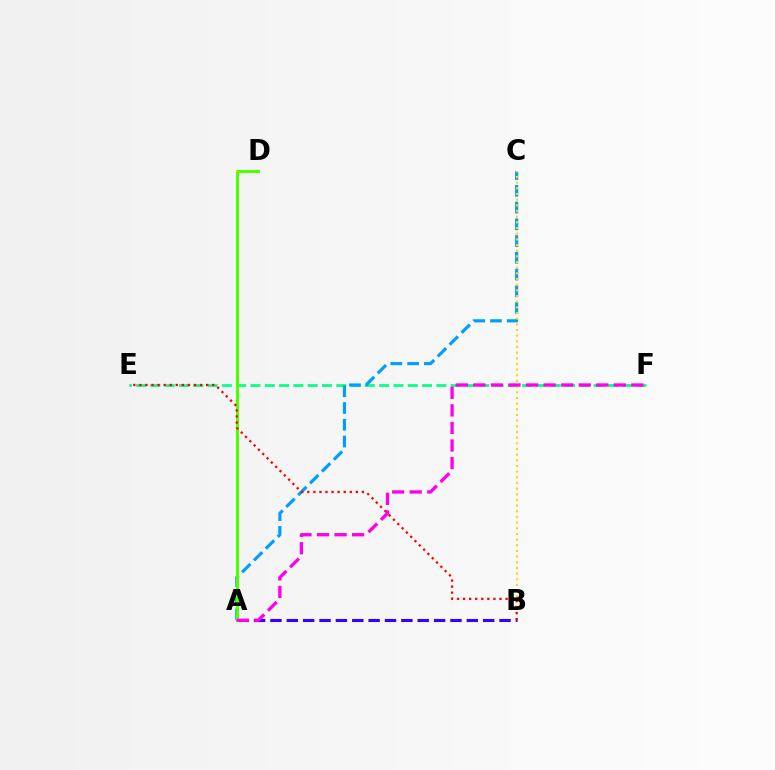{('A', 'B'): [{'color': '#3700ff', 'line_style': 'dashed', 'thickness': 2.22}], ('E', 'F'): [{'color': '#00ff86', 'line_style': 'dashed', 'thickness': 1.94}], ('A', 'C'): [{'color': '#009eff', 'line_style': 'dashed', 'thickness': 2.28}], ('A', 'D'): [{'color': '#4fff00', 'line_style': 'solid', 'thickness': 2.17}], ('B', 'C'): [{'color': '#ffd500', 'line_style': 'dotted', 'thickness': 1.54}], ('B', 'E'): [{'color': '#ff0000', 'line_style': 'dotted', 'thickness': 1.65}], ('A', 'F'): [{'color': '#ff00ed', 'line_style': 'dashed', 'thickness': 2.39}]}